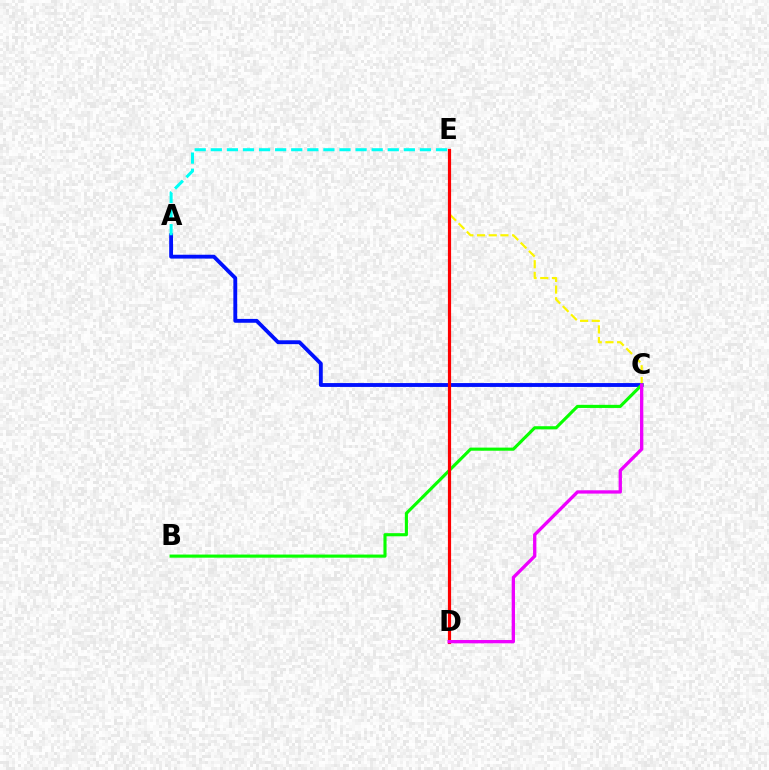{('C', 'E'): [{'color': '#fcf500', 'line_style': 'dashed', 'thickness': 1.59}], ('A', 'C'): [{'color': '#0010ff', 'line_style': 'solid', 'thickness': 2.77}], ('B', 'C'): [{'color': '#08ff00', 'line_style': 'solid', 'thickness': 2.25}], ('D', 'E'): [{'color': '#ff0000', 'line_style': 'solid', 'thickness': 2.29}], ('A', 'E'): [{'color': '#00fff6', 'line_style': 'dashed', 'thickness': 2.19}], ('C', 'D'): [{'color': '#ee00ff', 'line_style': 'solid', 'thickness': 2.39}]}